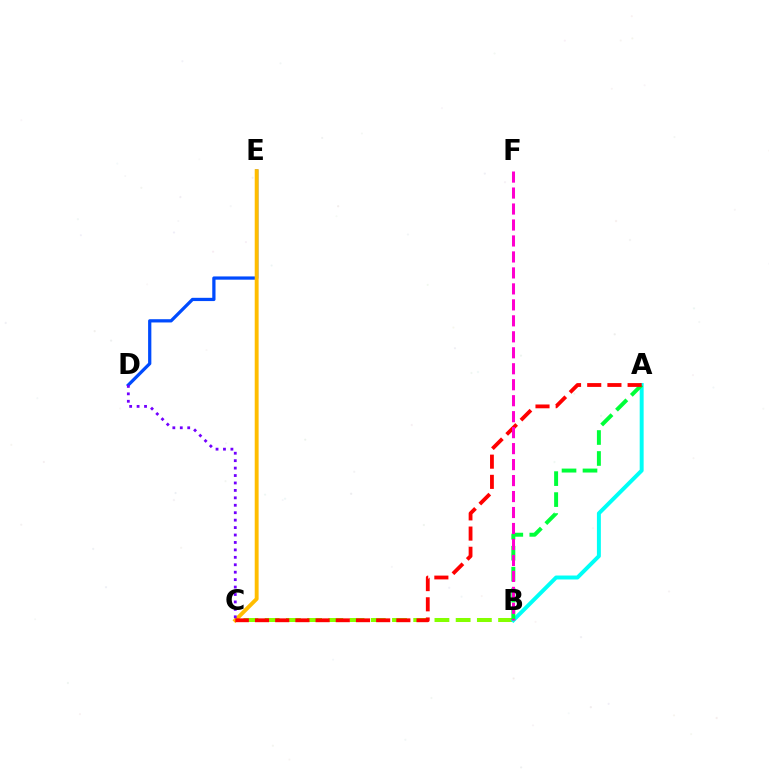{('D', 'E'): [{'color': '#004bff', 'line_style': 'solid', 'thickness': 2.34}], ('B', 'C'): [{'color': '#84ff00', 'line_style': 'dashed', 'thickness': 2.88}], ('A', 'B'): [{'color': '#00fff6', 'line_style': 'solid', 'thickness': 2.84}, {'color': '#00ff39', 'line_style': 'dashed', 'thickness': 2.85}], ('C', 'E'): [{'color': '#ffbd00', 'line_style': 'solid', 'thickness': 2.8}], ('A', 'C'): [{'color': '#ff0000', 'line_style': 'dashed', 'thickness': 2.74}], ('C', 'D'): [{'color': '#7200ff', 'line_style': 'dotted', 'thickness': 2.02}], ('B', 'F'): [{'color': '#ff00cf', 'line_style': 'dashed', 'thickness': 2.17}]}